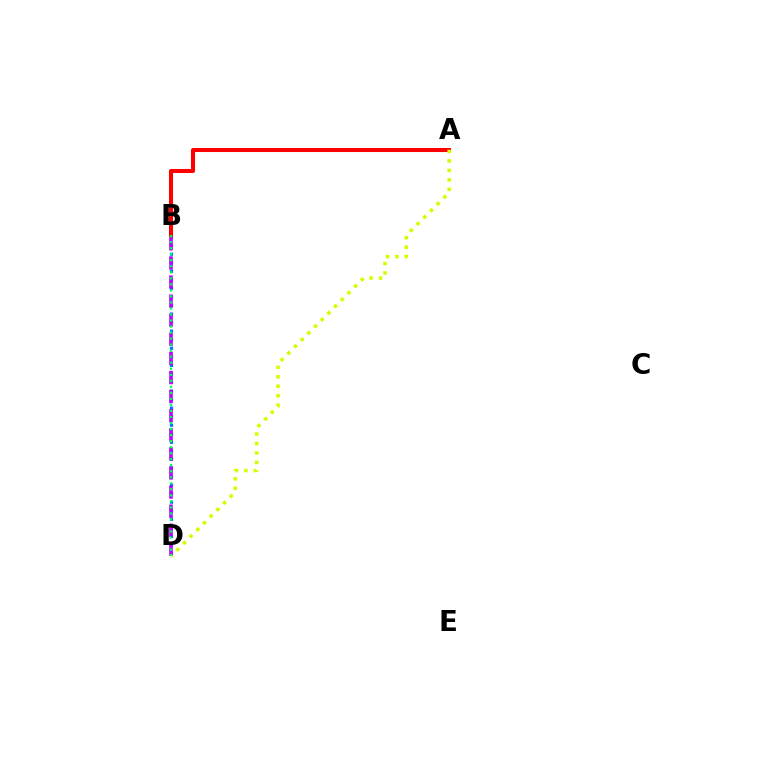{('B', 'D'): [{'color': '#0074ff', 'line_style': 'dotted', 'thickness': 2.32}, {'color': '#b900ff', 'line_style': 'dashed', 'thickness': 2.59}, {'color': '#00ff5c', 'line_style': 'dotted', 'thickness': 1.64}], ('A', 'B'): [{'color': '#ff0000', 'line_style': 'solid', 'thickness': 2.91}], ('A', 'D'): [{'color': '#d1ff00', 'line_style': 'dotted', 'thickness': 2.57}]}